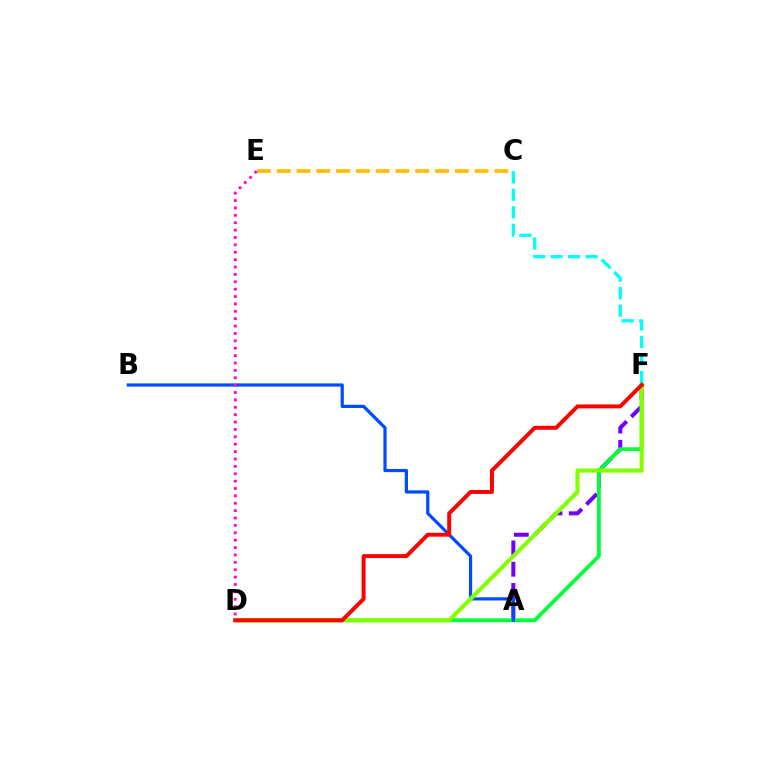{('C', 'F'): [{'color': '#00fff6', 'line_style': 'dashed', 'thickness': 2.38}], ('A', 'F'): [{'color': '#7200ff', 'line_style': 'dashed', 'thickness': 2.89}], ('D', 'F'): [{'color': '#00ff39', 'line_style': 'solid', 'thickness': 2.72}, {'color': '#84ff00', 'line_style': 'solid', 'thickness': 2.97}, {'color': '#ff0000', 'line_style': 'solid', 'thickness': 2.84}], ('A', 'B'): [{'color': '#004bff', 'line_style': 'solid', 'thickness': 2.31}], ('C', 'E'): [{'color': '#ffbd00', 'line_style': 'dashed', 'thickness': 2.69}], ('D', 'E'): [{'color': '#ff00cf', 'line_style': 'dotted', 'thickness': 2.01}]}